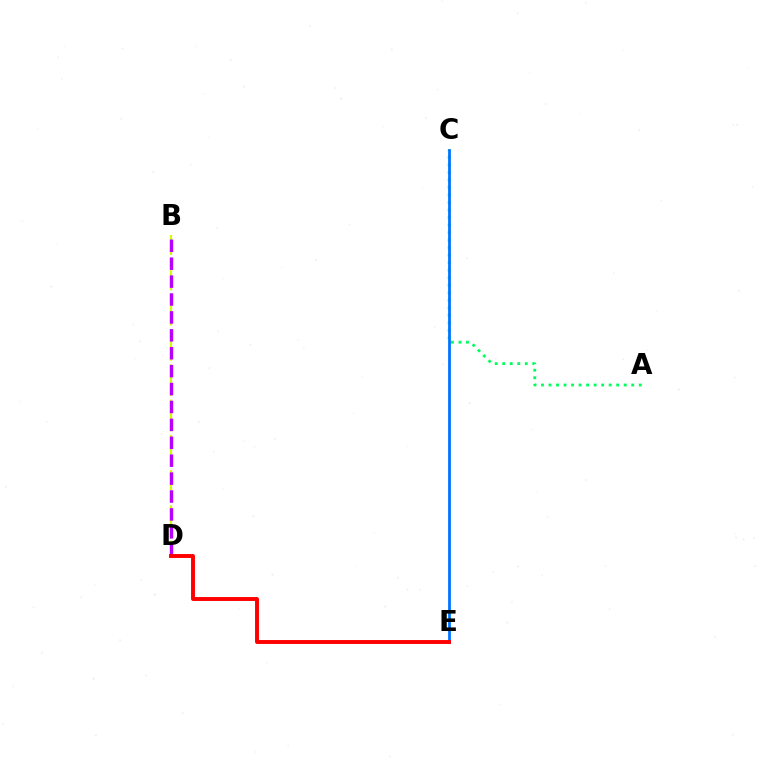{('A', 'C'): [{'color': '#00ff5c', 'line_style': 'dotted', 'thickness': 2.04}], ('B', 'D'): [{'color': '#d1ff00', 'line_style': 'dashed', 'thickness': 1.6}, {'color': '#b900ff', 'line_style': 'dashed', 'thickness': 2.43}], ('C', 'E'): [{'color': '#0074ff', 'line_style': 'solid', 'thickness': 2.01}], ('D', 'E'): [{'color': '#ff0000', 'line_style': 'solid', 'thickness': 2.82}]}